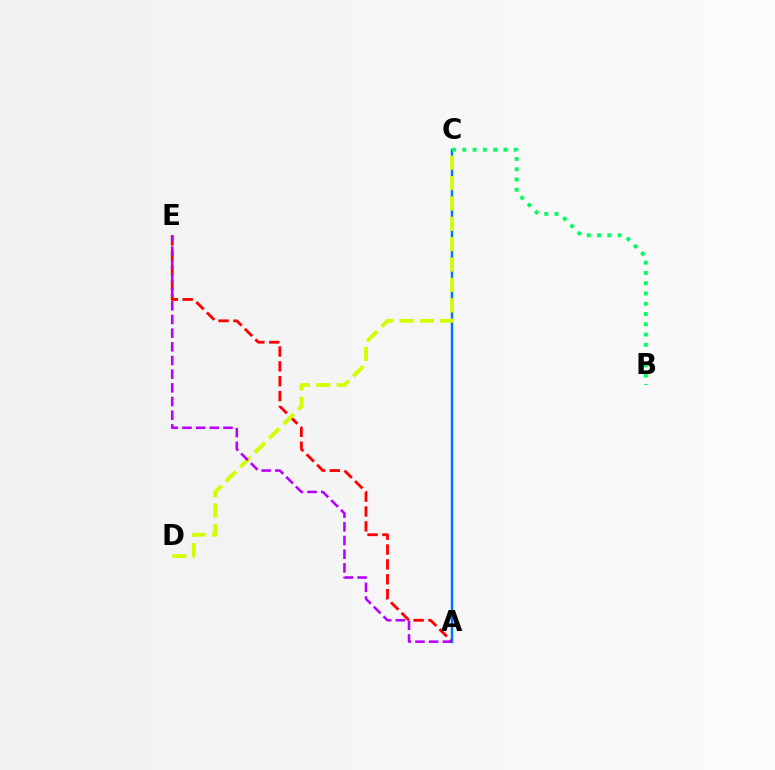{('A', 'E'): [{'color': '#ff0000', 'line_style': 'dashed', 'thickness': 2.02}, {'color': '#b900ff', 'line_style': 'dashed', 'thickness': 1.86}], ('A', 'C'): [{'color': '#0074ff', 'line_style': 'solid', 'thickness': 1.74}], ('B', 'C'): [{'color': '#00ff5c', 'line_style': 'dotted', 'thickness': 2.79}], ('C', 'D'): [{'color': '#d1ff00', 'line_style': 'dashed', 'thickness': 2.77}]}